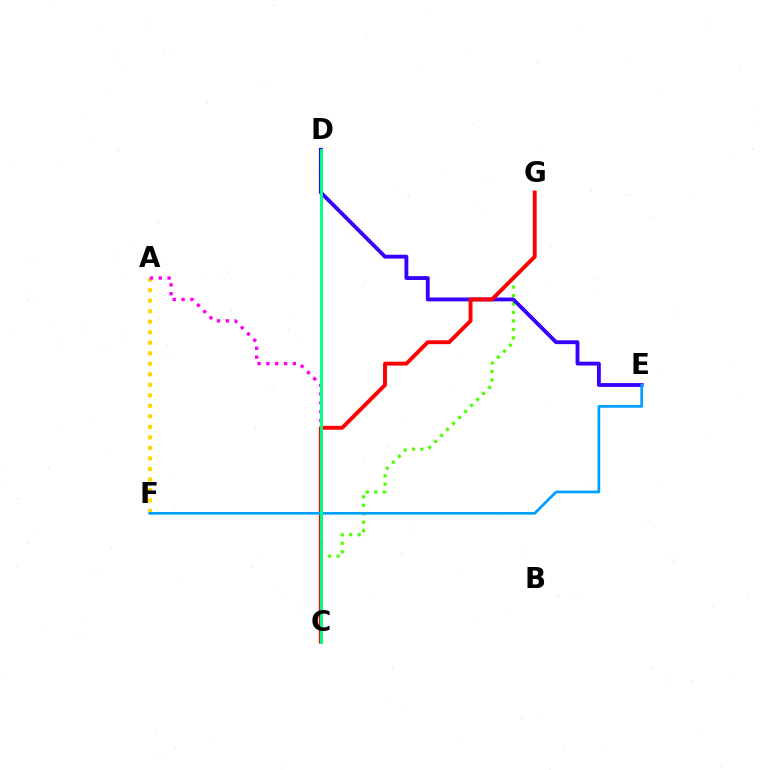{('A', 'F'): [{'color': '#ffd500', 'line_style': 'dotted', 'thickness': 2.86}], ('C', 'G'): [{'color': '#4fff00', 'line_style': 'dotted', 'thickness': 2.3}, {'color': '#ff0000', 'line_style': 'solid', 'thickness': 2.8}], ('A', 'C'): [{'color': '#ff00ed', 'line_style': 'dotted', 'thickness': 2.4}], ('D', 'E'): [{'color': '#3700ff', 'line_style': 'solid', 'thickness': 2.77}], ('E', 'F'): [{'color': '#009eff', 'line_style': 'solid', 'thickness': 1.93}], ('C', 'D'): [{'color': '#00ff86', 'line_style': 'solid', 'thickness': 2.08}]}